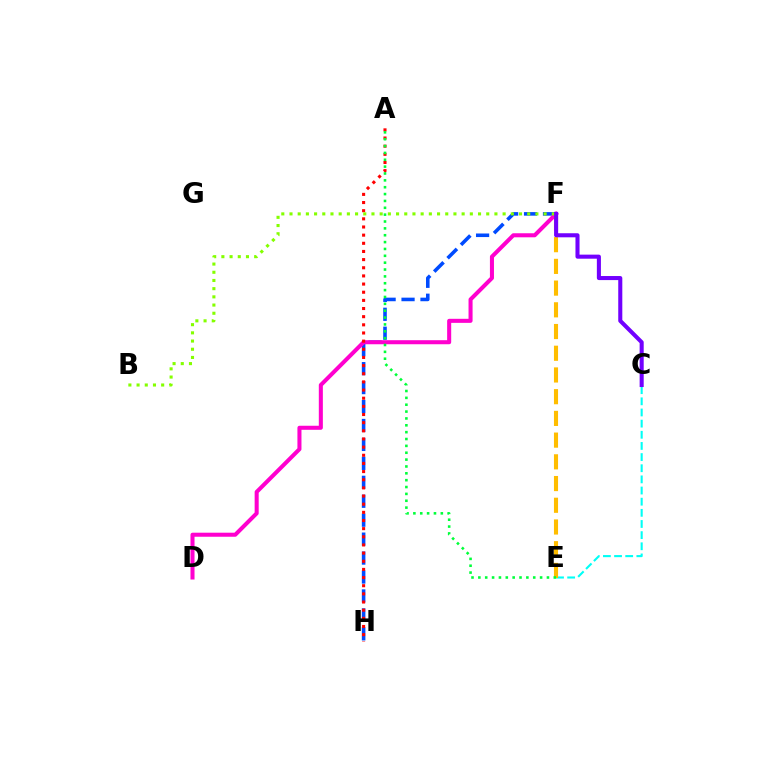{('F', 'H'): [{'color': '#004bff', 'line_style': 'dashed', 'thickness': 2.57}], ('C', 'E'): [{'color': '#00fff6', 'line_style': 'dashed', 'thickness': 1.51}], ('D', 'F'): [{'color': '#ff00cf', 'line_style': 'solid', 'thickness': 2.91}], ('A', 'H'): [{'color': '#ff0000', 'line_style': 'dotted', 'thickness': 2.22}], ('E', 'F'): [{'color': '#ffbd00', 'line_style': 'dashed', 'thickness': 2.95}], ('B', 'F'): [{'color': '#84ff00', 'line_style': 'dotted', 'thickness': 2.23}], ('A', 'E'): [{'color': '#00ff39', 'line_style': 'dotted', 'thickness': 1.86}], ('C', 'F'): [{'color': '#7200ff', 'line_style': 'solid', 'thickness': 2.93}]}